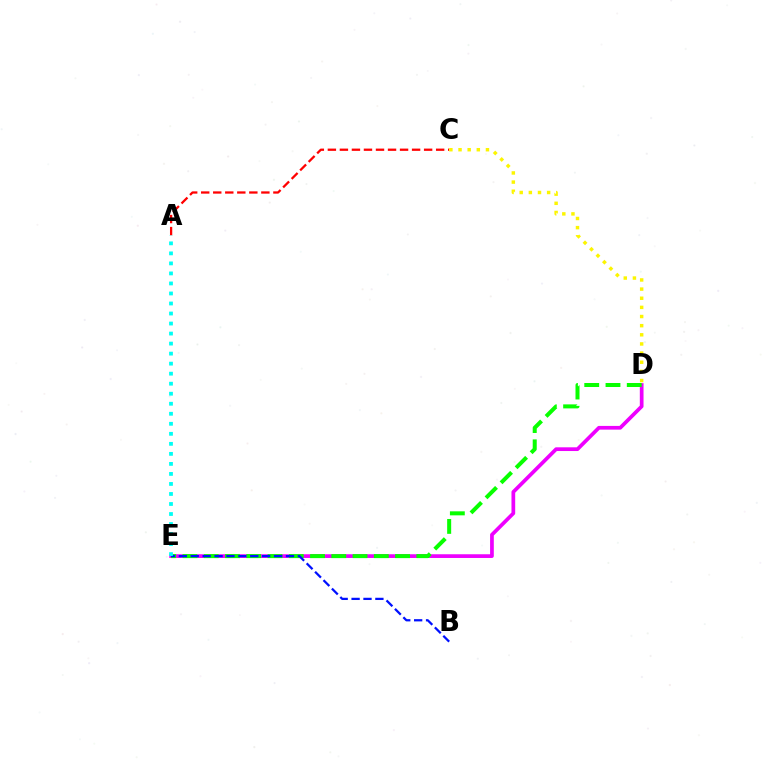{('D', 'E'): [{'color': '#ee00ff', 'line_style': 'solid', 'thickness': 2.68}, {'color': '#08ff00', 'line_style': 'dashed', 'thickness': 2.89}], ('A', 'C'): [{'color': '#ff0000', 'line_style': 'dashed', 'thickness': 1.63}], ('B', 'E'): [{'color': '#0010ff', 'line_style': 'dashed', 'thickness': 1.62}], ('A', 'E'): [{'color': '#00fff6', 'line_style': 'dotted', 'thickness': 2.72}], ('C', 'D'): [{'color': '#fcf500', 'line_style': 'dotted', 'thickness': 2.48}]}